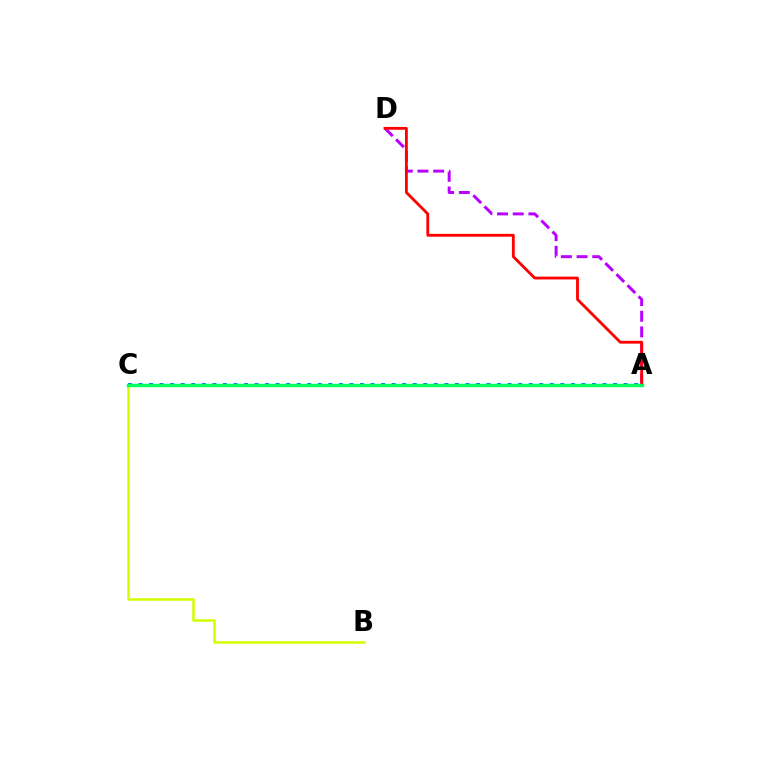{('B', 'C'): [{'color': '#d1ff00', 'line_style': 'solid', 'thickness': 1.81}], ('A', 'D'): [{'color': '#b900ff', 'line_style': 'dashed', 'thickness': 2.13}, {'color': '#ff0000', 'line_style': 'solid', 'thickness': 2.03}], ('A', 'C'): [{'color': '#0074ff', 'line_style': 'dotted', 'thickness': 2.87}, {'color': '#00ff5c', 'line_style': 'solid', 'thickness': 2.45}]}